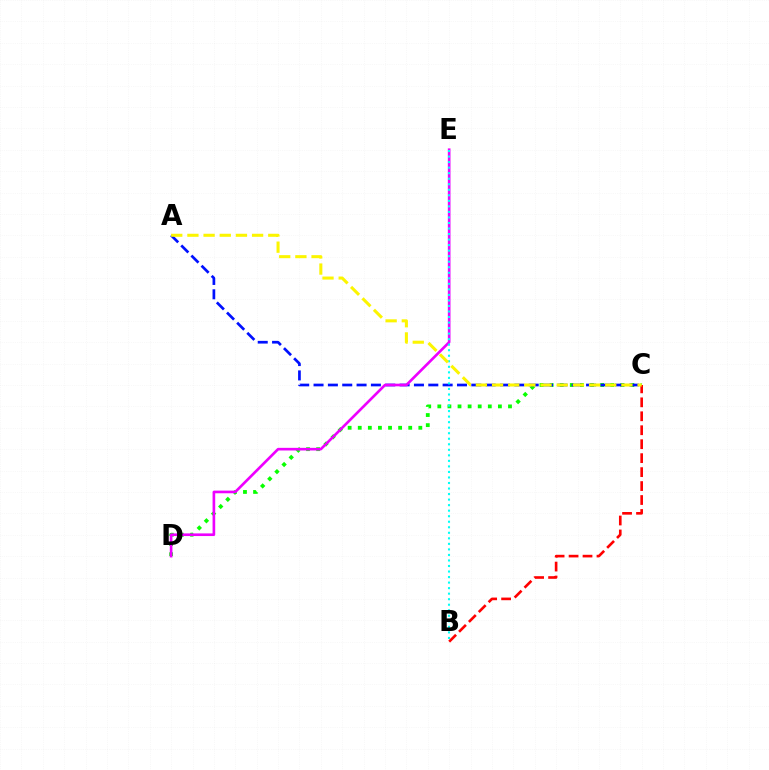{('C', 'D'): [{'color': '#08ff00', 'line_style': 'dotted', 'thickness': 2.74}], ('A', 'C'): [{'color': '#0010ff', 'line_style': 'dashed', 'thickness': 1.95}, {'color': '#fcf500', 'line_style': 'dashed', 'thickness': 2.2}], ('D', 'E'): [{'color': '#ee00ff', 'line_style': 'solid', 'thickness': 1.91}], ('B', 'E'): [{'color': '#00fff6', 'line_style': 'dotted', 'thickness': 1.5}], ('B', 'C'): [{'color': '#ff0000', 'line_style': 'dashed', 'thickness': 1.9}]}